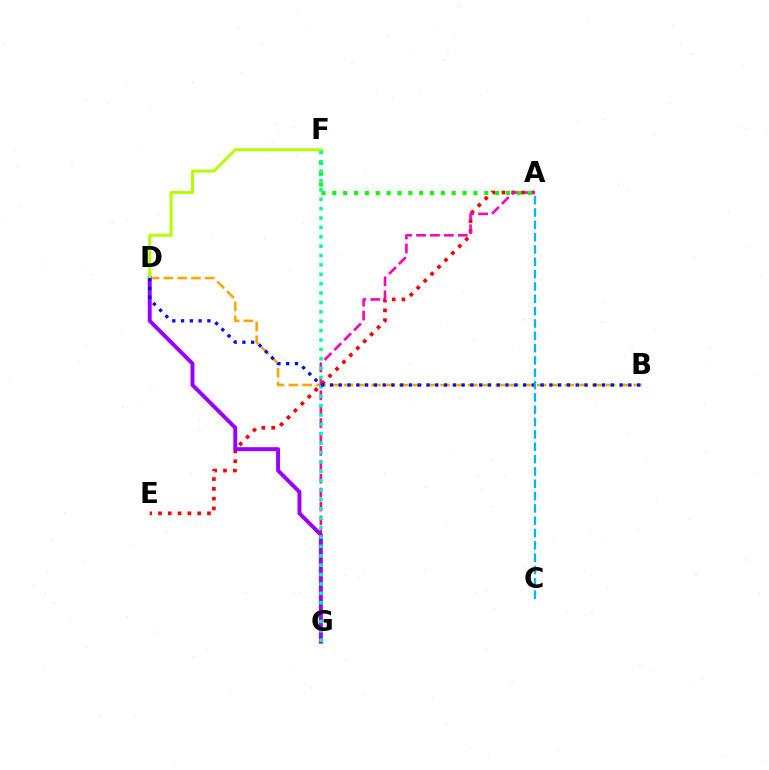{('B', 'D'): [{'color': '#ffa500', 'line_style': 'dashed', 'thickness': 1.87}, {'color': '#0010ff', 'line_style': 'dotted', 'thickness': 2.38}], ('A', 'E'): [{'color': '#ff0000', 'line_style': 'dotted', 'thickness': 2.66}], ('A', 'G'): [{'color': '#ff00bd', 'line_style': 'dashed', 'thickness': 1.89}], ('D', 'G'): [{'color': '#9b00ff', 'line_style': 'solid', 'thickness': 2.85}], ('A', 'F'): [{'color': '#08ff00', 'line_style': 'dotted', 'thickness': 2.95}], ('F', 'G'): [{'color': '#00ff9d', 'line_style': 'dotted', 'thickness': 2.55}], ('D', 'F'): [{'color': '#b3ff00', 'line_style': 'solid', 'thickness': 2.17}], ('A', 'C'): [{'color': '#00b5ff', 'line_style': 'dashed', 'thickness': 1.67}]}